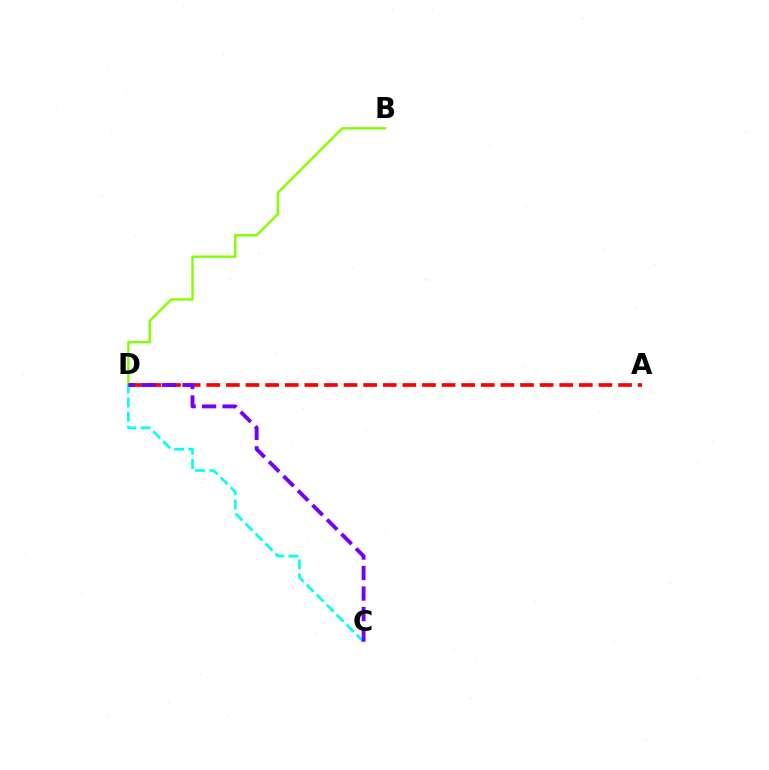{('A', 'D'): [{'color': '#ff0000', 'line_style': 'dashed', 'thickness': 2.66}], ('B', 'D'): [{'color': '#84ff00', 'line_style': 'solid', 'thickness': 1.74}], ('C', 'D'): [{'color': '#00fff6', 'line_style': 'dashed', 'thickness': 1.92}, {'color': '#7200ff', 'line_style': 'dashed', 'thickness': 2.78}]}